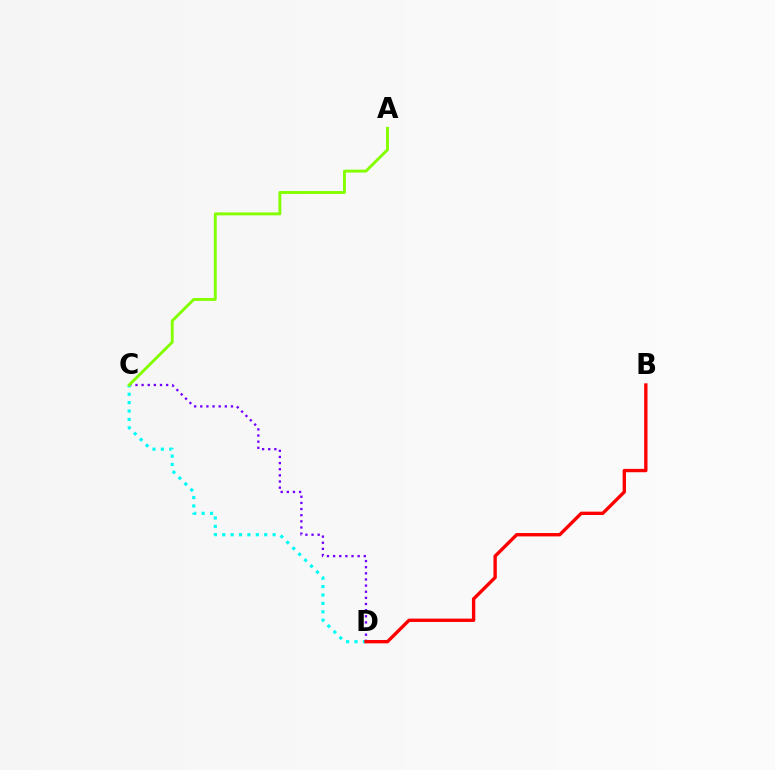{('C', 'D'): [{'color': '#7200ff', 'line_style': 'dotted', 'thickness': 1.67}, {'color': '#00fff6', 'line_style': 'dotted', 'thickness': 2.28}], ('B', 'D'): [{'color': '#ff0000', 'line_style': 'solid', 'thickness': 2.41}], ('A', 'C'): [{'color': '#84ff00', 'line_style': 'solid', 'thickness': 2.1}]}